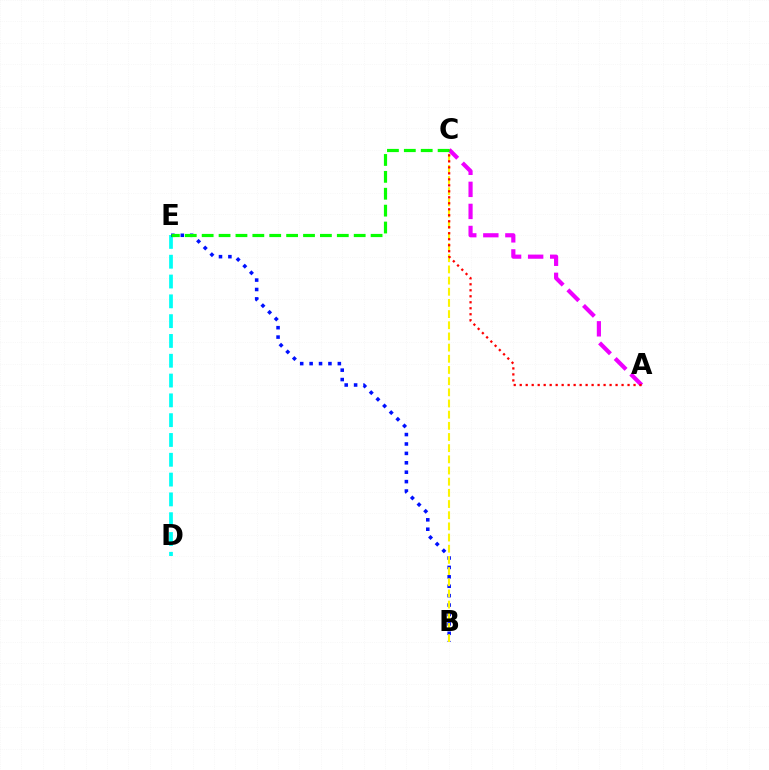{('D', 'E'): [{'color': '#00fff6', 'line_style': 'dashed', 'thickness': 2.69}], ('B', 'E'): [{'color': '#0010ff', 'line_style': 'dotted', 'thickness': 2.56}], ('B', 'C'): [{'color': '#fcf500', 'line_style': 'dashed', 'thickness': 1.52}], ('A', 'C'): [{'color': '#ee00ff', 'line_style': 'dashed', 'thickness': 3.0}, {'color': '#ff0000', 'line_style': 'dotted', 'thickness': 1.63}], ('C', 'E'): [{'color': '#08ff00', 'line_style': 'dashed', 'thickness': 2.29}]}